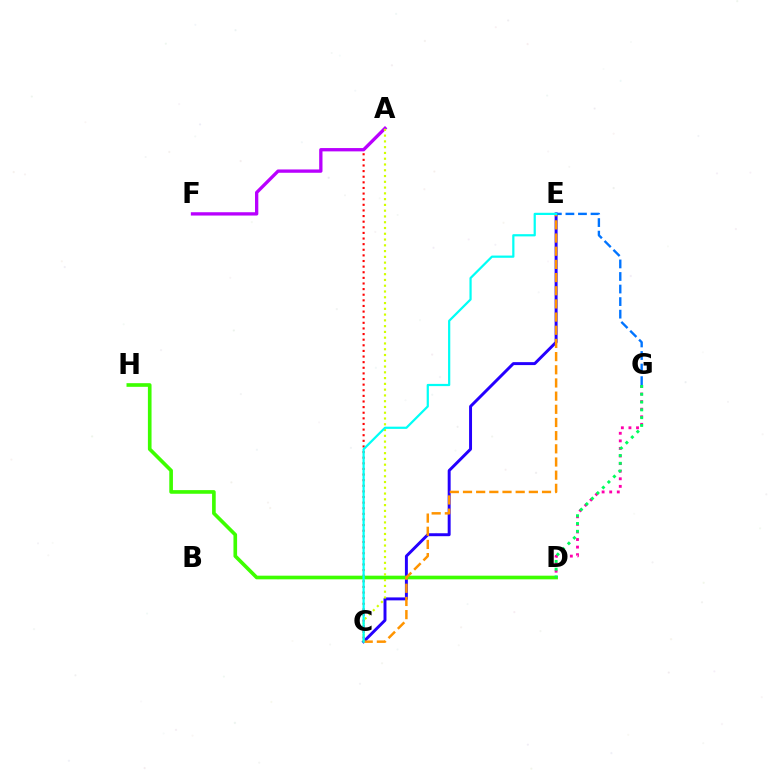{('A', 'C'): [{'color': '#ff0000', 'line_style': 'dotted', 'thickness': 1.53}, {'color': '#d1ff00', 'line_style': 'dotted', 'thickness': 1.57}], ('C', 'E'): [{'color': '#2500ff', 'line_style': 'solid', 'thickness': 2.12}, {'color': '#ff9400', 'line_style': 'dashed', 'thickness': 1.79}, {'color': '#00fff6', 'line_style': 'solid', 'thickness': 1.6}], ('D', 'H'): [{'color': '#3dff00', 'line_style': 'solid', 'thickness': 2.62}], ('A', 'F'): [{'color': '#b900ff', 'line_style': 'solid', 'thickness': 2.38}], ('D', 'G'): [{'color': '#ff00ac', 'line_style': 'dotted', 'thickness': 2.06}, {'color': '#00ff5c', 'line_style': 'dotted', 'thickness': 2.12}], ('E', 'G'): [{'color': '#0074ff', 'line_style': 'dashed', 'thickness': 1.71}]}